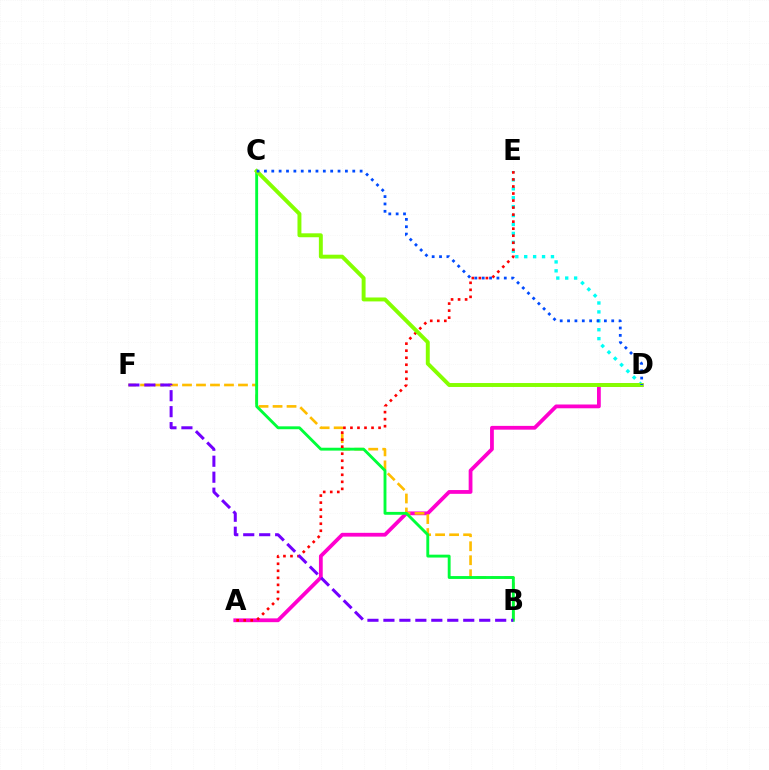{('A', 'D'): [{'color': '#ff00cf', 'line_style': 'solid', 'thickness': 2.72}], ('B', 'F'): [{'color': '#ffbd00', 'line_style': 'dashed', 'thickness': 1.9}, {'color': '#7200ff', 'line_style': 'dashed', 'thickness': 2.17}], ('B', 'C'): [{'color': '#00ff39', 'line_style': 'solid', 'thickness': 2.07}], ('D', 'E'): [{'color': '#00fff6', 'line_style': 'dotted', 'thickness': 2.42}], ('A', 'E'): [{'color': '#ff0000', 'line_style': 'dotted', 'thickness': 1.91}], ('C', 'D'): [{'color': '#84ff00', 'line_style': 'solid', 'thickness': 2.83}, {'color': '#004bff', 'line_style': 'dotted', 'thickness': 2.0}]}